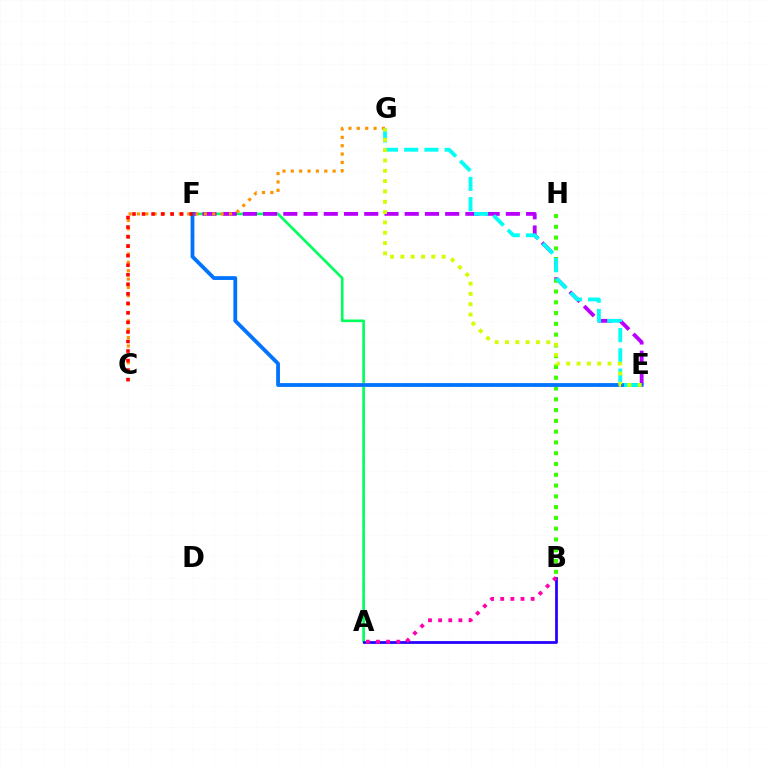{('A', 'F'): [{'color': '#00ff5c', 'line_style': 'solid', 'thickness': 1.91}], ('E', 'F'): [{'color': '#b900ff', 'line_style': 'dashed', 'thickness': 2.75}, {'color': '#0074ff', 'line_style': 'solid', 'thickness': 2.74}], ('B', 'H'): [{'color': '#3dff00', 'line_style': 'dotted', 'thickness': 2.93}], ('A', 'B'): [{'color': '#2500ff', 'line_style': 'solid', 'thickness': 1.99}, {'color': '#ff00ac', 'line_style': 'dotted', 'thickness': 2.75}], ('C', 'G'): [{'color': '#ff9400', 'line_style': 'dotted', 'thickness': 2.27}], ('E', 'G'): [{'color': '#00fff6', 'line_style': 'dashed', 'thickness': 2.75}, {'color': '#d1ff00', 'line_style': 'dotted', 'thickness': 2.8}], ('C', 'F'): [{'color': '#ff0000', 'line_style': 'dotted', 'thickness': 2.59}]}